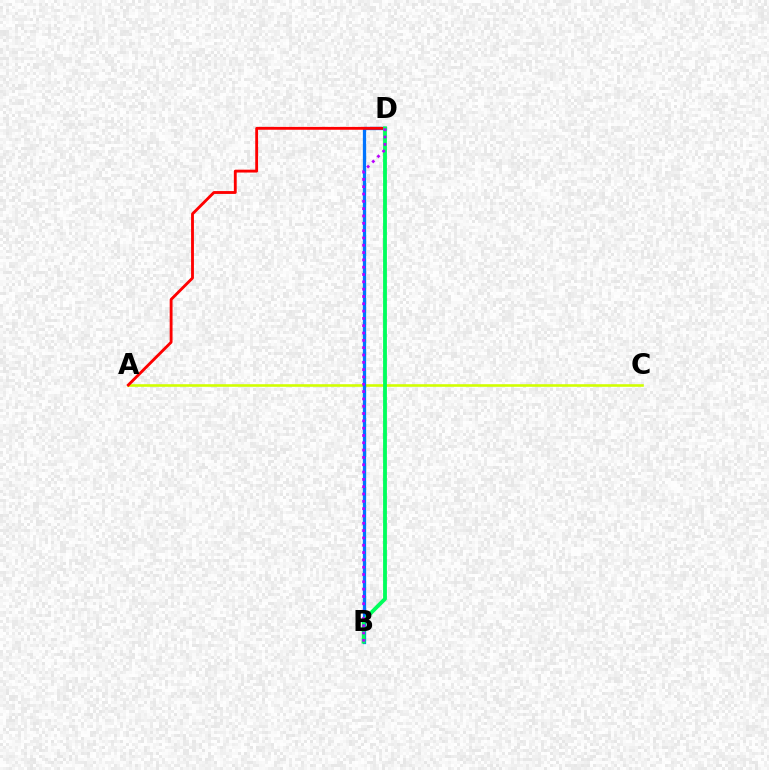{('A', 'C'): [{'color': '#d1ff00', 'line_style': 'solid', 'thickness': 1.88}], ('B', 'D'): [{'color': '#0074ff', 'line_style': 'solid', 'thickness': 2.36}, {'color': '#00ff5c', 'line_style': 'solid', 'thickness': 2.75}, {'color': '#b900ff', 'line_style': 'dotted', 'thickness': 1.99}], ('A', 'D'): [{'color': '#ff0000', 'line_style': 'solid', 'thickness': 2.05}]}